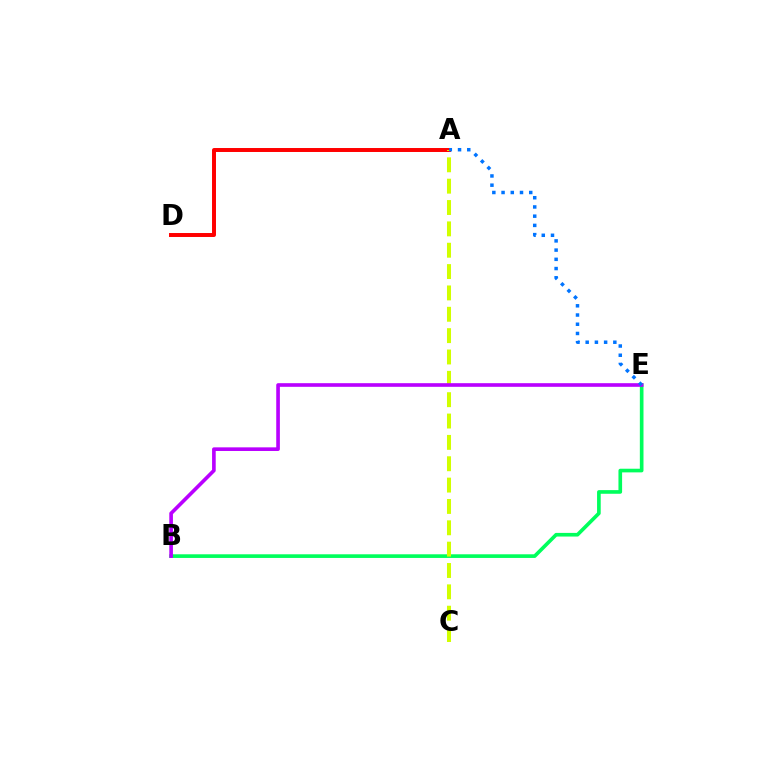{('A', 'D'): [{'color': '#ff0000', 'line_style': 'solid', 'thickness': 2.85}], ('B', 'E'): [{'color': '#00ff5c', 'line_style': 'solid', 'thickness': 2.63}, {'color': '#b900ff', 'line_style': 'solid', 'thickness': 2.62}], ('A', 'C'): [{'color': '#d1ff00', 'line_style': 'dashed', 'thickness': 2.9}], ('A', 'E'): [{'color': '#0074ff', 'line_style': 'dotted', 'thickness': 2.51}]}